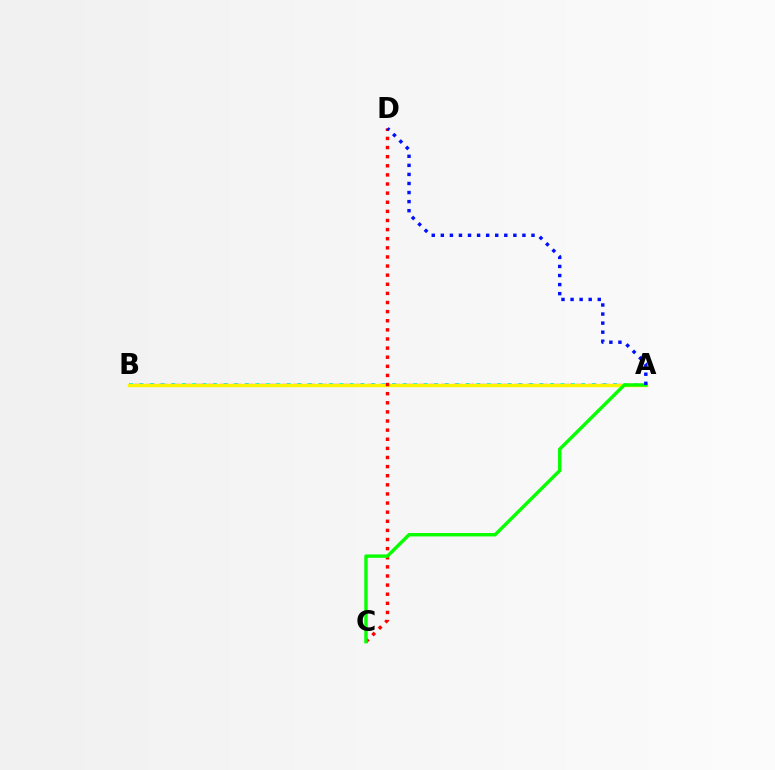{('A', 'B'): [{'color': '#00fff6', 'line_style': 'dotted', 'thickness': 2.86}, {'color': '#ee00ff', 'line_style': 'dashed', 'thickness': 1.67}, {'color': '#fcf500', 'line_style': 'solid', 'thickness': 2.47}], ('C', 'D'): [{'color': '#ff0000', 'line_style': 'dotted', 'thickness': 2.48}], ('A', 'C'): [{'color': '#08ff00', 'line_style': 'solid', 'thickness': 2.45}], ('A', 'D'): [{'color': '#0010ff', 'line_style': 'dotted', 'thickness': 2.46}]}